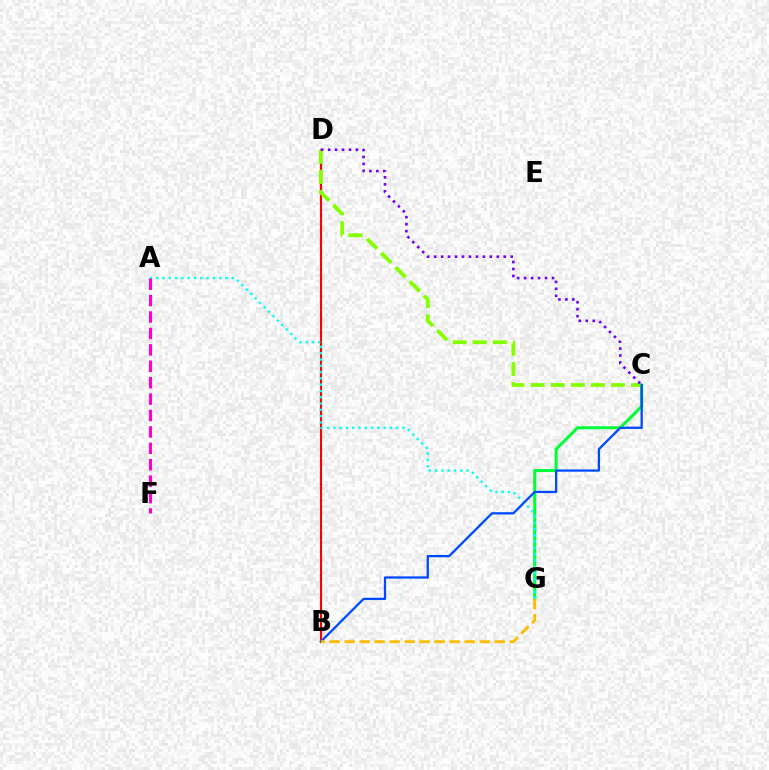{('B', 'D'): [{'color': '#ff0000', 'line_style': 'solid', 'thickness': 1.53}], ('C', 'G'): [{'color': '#00ff39', 'line_style': 'solid', 'thickness': 2.2}], ('A', 'G'): [{'color': '#00fff6', 'line_style': 'dotted', 'thickness': 1.71}], ('C', 'D'): [{'color': '#84ff00', 'line_style': 'dashed', 'thickness': 2.73}, {'color': '#7200ff', 'line_style': 'dotted', 'thickness': 1.89}], ('B', 'C'): [{'color': '#004bff', 'line_style': 'solid', 'thickness': 1.65}], ('A', 'F'): [{'color': '#ff00cf', 'line_style': 'dashed', 'thickness': 2.23}], ('B', 'G'): [{'color': '#ffbd00', 'line_style': 'dashed', 'thickness': 2.04}]}